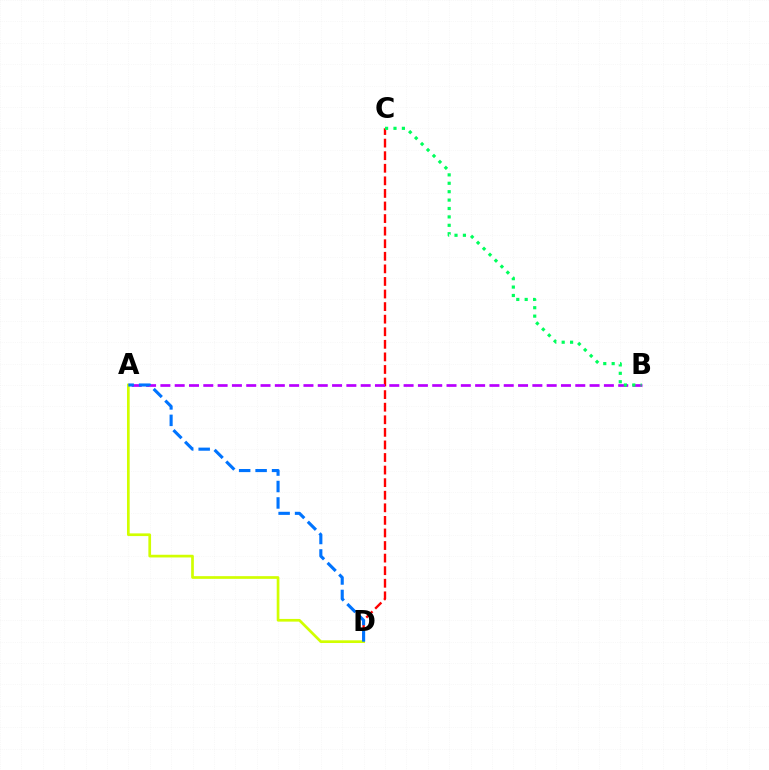{('C', 'D'): [{'color': '#ff0000', 'line_style': 'dashed', 'thickness': 1.71}], ('A', 'B'): [{'color': '#b900ff', 'line_style': 'dashed', 'thickness': 1.94}], ('B', 'C'): [{'color': '#00ff5c', 'line_style': 'dotted', 'thickness': 2.28}], ('A', 'D'): [{'color': '#d1ff00', 'line_style': 'solid', 'thickness': 1.94}, {'color': '#0074ff', 'line_style': 'dashed', 'thickness': 2.23}]}